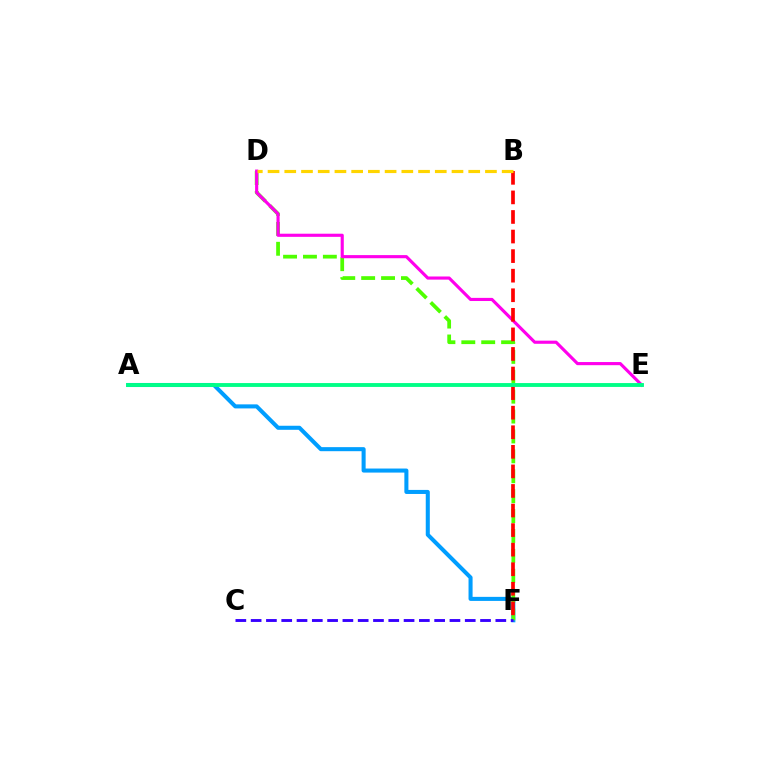{('A', 'F'): [{'color': '#009eff', 'line_style': 'solid', 'thickness': 2.92}], ('D', 'F'): [{'color': '#4fff00', 'line_style': 'dashed', 'thickness': 2.7}], ('D', 'E'): [{'color': '#ff00ed', 'line_style': 'solid', 'thickness': 2.26}], ('B', 'F'): [{'color': '#ff0000', 'line_style': 'dashed', 'thickness': 2.66}], ('B', 'D'): [{'color': '#ffd500', 'line_style': 'dashed', 'thickness': 2.27}], ('C', 'F'): [{'color': '#3700ff', 'line_style': 'dashed', 'thickness': 2.08}], ('A', 'E'): [{'color': '#00ff86', 'line_style': 'solid', 'thickness': 2.78}]}